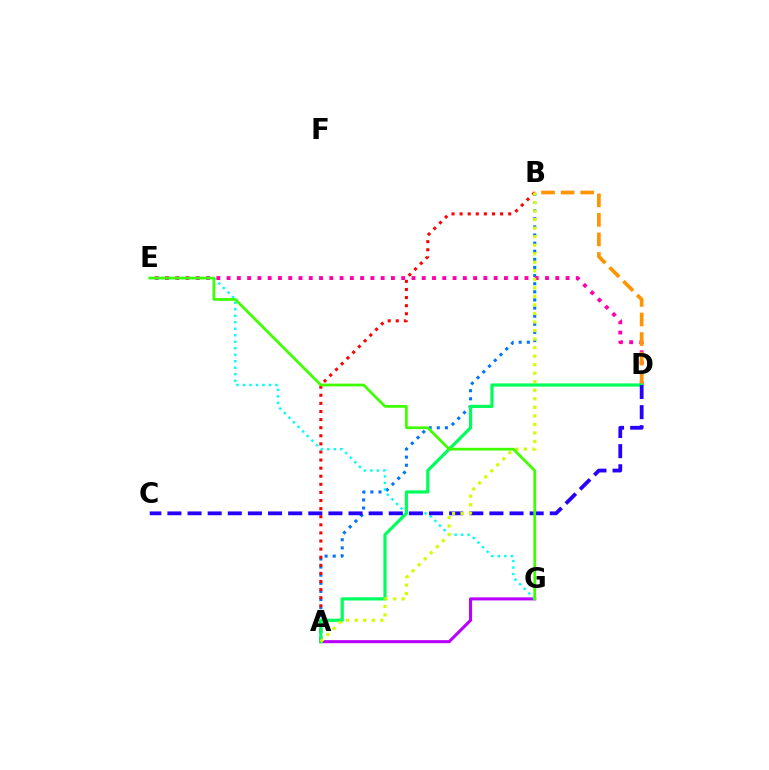{('A', 'B'): [{'color': '#0074ff', 'line_style': 'dotted', 'thickness': 2.21}, {'color': '#ff0000', 'line_style': 'dotted', 'thickness': 2.2}, {'color': '#d1ff00', 'line_style': 'dotted', 'thickness': 2.32}], ('A', 'G'): [{'color': '#b900ff', 'line_style': 'solid', 'thickness': 2.2}], ('D', 'E'): [{'color': '#ff00ac', 'line_style': 'dotted', 'thickness': 2.79}], ('B', 'D'): [{'color': '#ff9400', 'line_style': 'dashed', 'thickness': 2.66}], ('E', 'G'): [{'color': '#00fff6', 'line_style': 'dotted', 'thickness': 1.76}, {'color': '#3dff00', 'line_style': 'solid', 'thickness': 1.96}], ('A', 'D'): [{'color': '#00ff5c', 'line_style': 'solid', 'thickness': 2.29}], ('C', 'D'): [{'color': '#2500ff', 'line_style': 'dashed', 'thickness': 2.73}]}